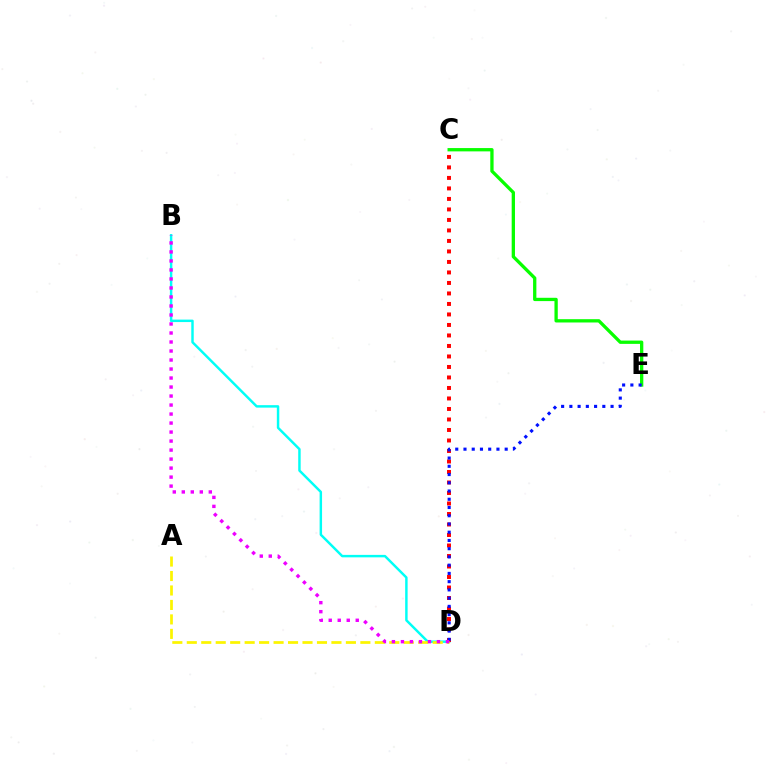{('B', 'D'): [{'color': '#00fff6', 'line_style': 'solid', 'thickness': 1.77}, {'color': '#ee00ff', 'line_style': 'dotted', 'thickness': 2.45}], ('C', 'D'): [{'color': '#ff0000', 'line_style': 'dotted', 'thickness': 2.85}], ('C', 'E'): [{'color': '#08ff00', 'line_style': 'solid', 'thickness': 2.38}], ('A', 'D'): [{'color': '#fcf500', 'line_style': 'dashed', 'thickness': 1.96}], ('D', 'E'): [{'color': '#0010ff', 'line_style': 'dotted', 'thickness': 2.24}]}